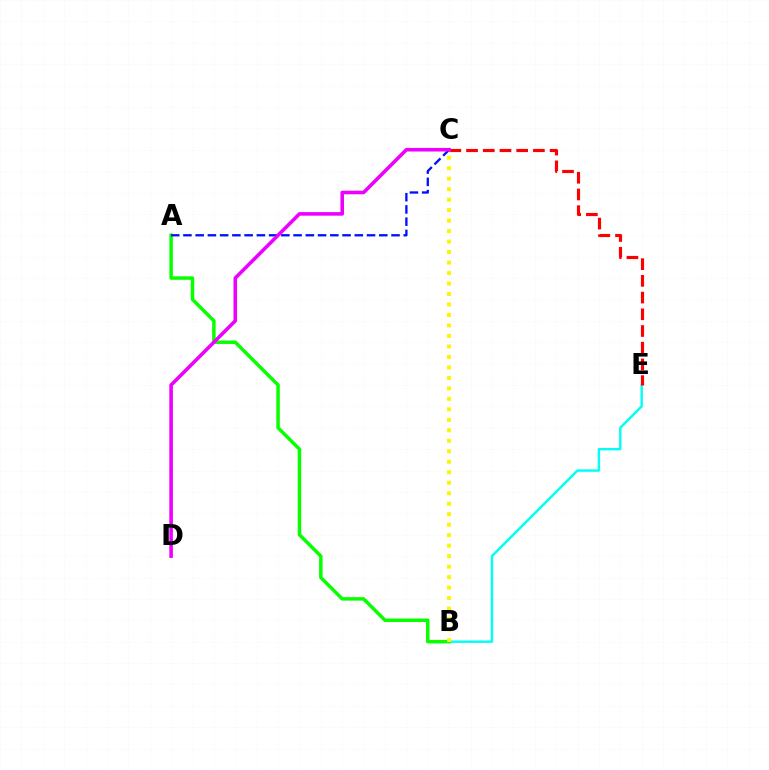{('B', 'E'): [{'color': '#00fff6', 'line_style': 'solid', 'thickness': 1.74}], ('A', 'B'): [{'color': '#08ff00', 'line_style': 'solid', 'thickness': 2.5}], ('A', 'C'): [{'color': '#0010ff', 'line_style': 'dashed', 'thickness': 1.66}], ('C', 'E'): [{'color': '#ff0000', 'line_style': 'dashed', 'thickness': 2.27}], ('C', 'D'): [{'color': '#ee00ff', 'line_style': 'solid', 'thickness': 2.58}], ('B', 'C'): [{'color': '#fcf500', 'line_style': 'dotted', 'thickness': 2.85}]}